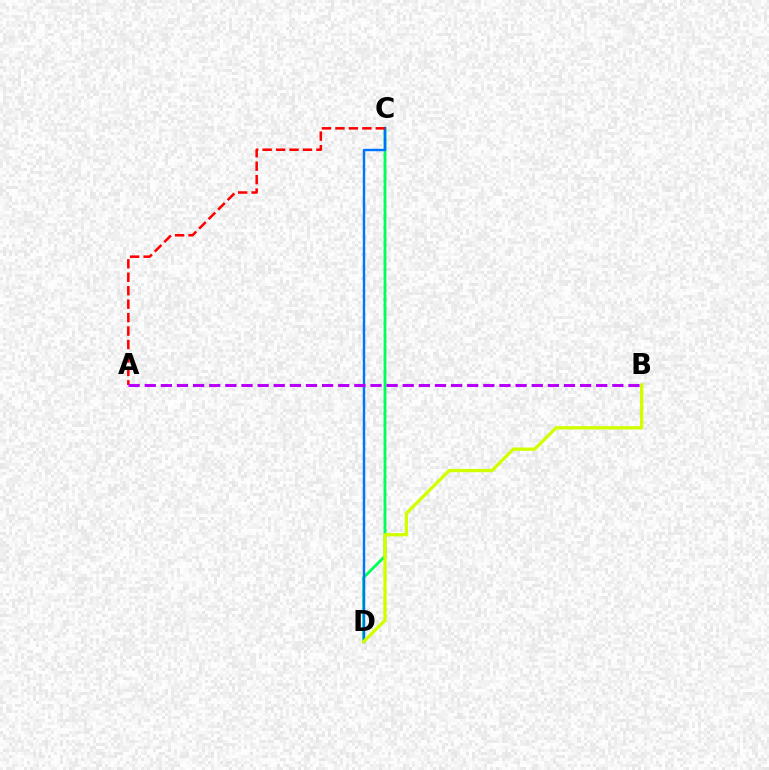{('C', 'D'): [{'color': '#00ff5c', 'line_style': 'solid', 'thickness': 2.06}, {'color': '#0074ff', 'line_style': 'solid', 'thickness': 1.75}], ('A', 'C'): [{'color': '#ff0000', 'line_style': 'dashed', 'thickness': 1.83}], ('A', 'B'): [{'color': '#b900ff', 'line_style': 'dashed', 'thickness': 2.19}], ('B', 'D'): [{'color': '#d1ff00', 'line_style': 'solid', 'thickness': 2.38}]}